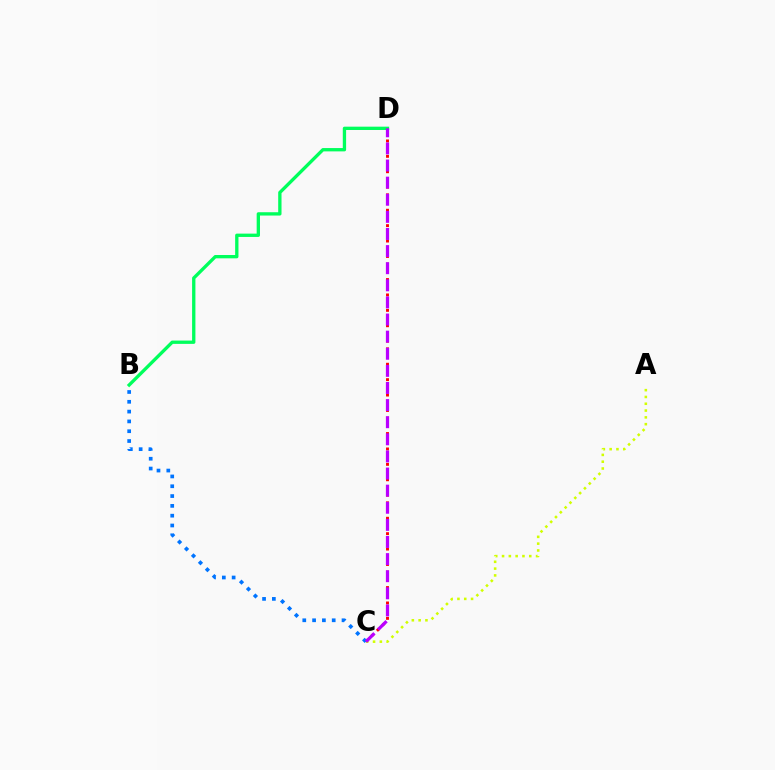{('C', 'D'): [{'color': '#ff0000', 'line_style': 'dotted', 'thickness': 2.09}, {'color': '#b900ff', 'line_style': 'dashed', 'thickness': 2.32}], ('A', 'C'): [{'color': '#d1ff00', 'line_style': 'dotted', 'thickness': 1.85}], ('B', 'D'): [{'color': '#00ff5c', 'line_style': 'solid', 'thickness': 2.39}], ('B', 'C'): [{'color': '#0074ff', 'line_style': 'dotted', 'thickness': 2.67}]}